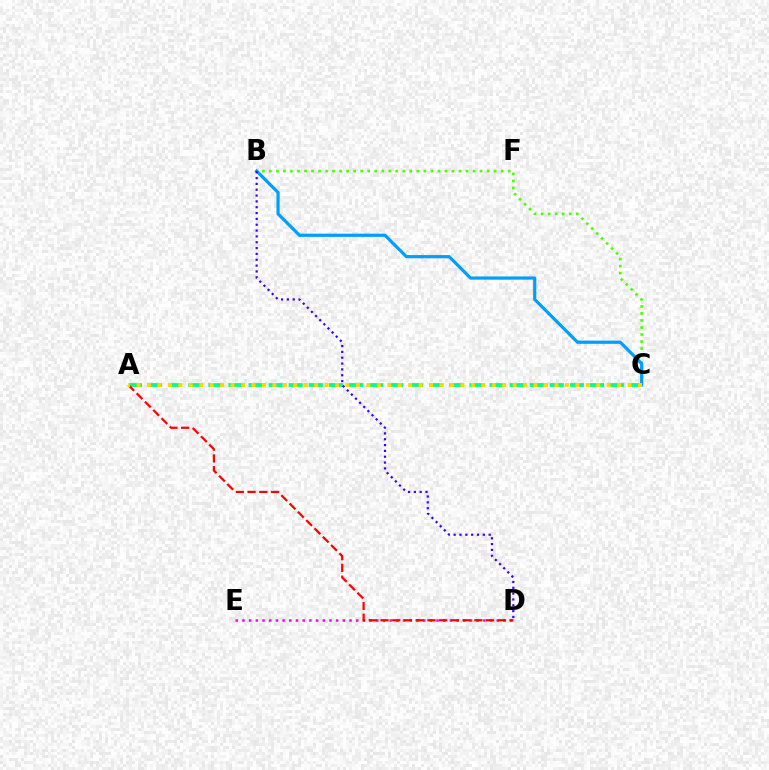{('A', 'C'): [{'color': '#00ff86', 'line_style': 'dashed', 'thickness': 2.73}, {'color': '#ffd500', 'line_style': 'dotted', 'thickness': 2.84}], ('B', 'C'): [{'color': '#4fff00', 'line_style': 'dotted', 'thickness': 1.91}, {'color': '#009eff', 'line_style': 'solid', 'thickness': 2.3}], ('D', 'E'): [{'color': '#ff00ed', 'line_style': 'dotted', 'thickness': 1.82}], ('B', 'D'): [{'color': '#3700ff', 'line_style': 'dotted', 'thickness': 1.59}], ('A', 'D'): [{'color': '#ff0000', 'line_style': 'dashed', 'thickness': 1.59}]}